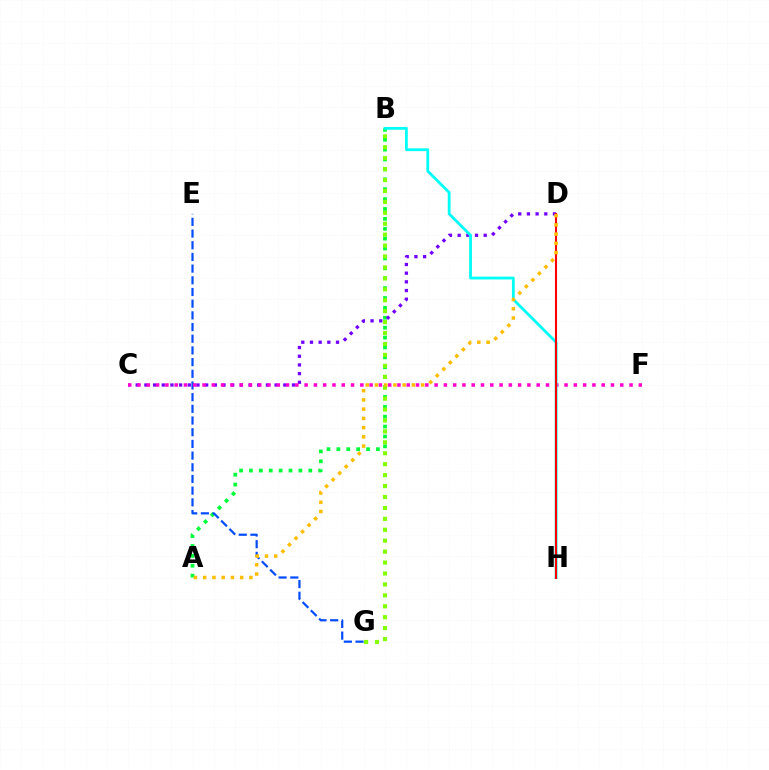{('A', 'B'): [{'color': '#00ff39', 'line_style': 'dotted', 'thickness': 2.69}], ('C', 'D'): [{'color': '#7200ff', 'line_style': 'dotted', 'thickness': 2.36}], ('E', 'G'): [{'color': '#004bff', 'line_style': 'dashed', 'thickness': 1.59}], ('B', 'G'): [{'color': '#84ff00', 'line_style': 'dotted', 'thickness': 2.97}], ('C', 'F'): [{'color': '#ff00cf', 'line_style': 'dotted', 'thickness': 2.52}], ('B', 'H'): [{'color': '#00fff6', 'line_style': 'solid', 'thickness': 2.02}], ('D', 'H'): [{'color': '#ff0000', 'line_style': 'solid', 'thickness': 1.51}], ('A', 'D'): [{'color': '#ffbd00', 'line_style': 'dotted', 'thickness': 2.51}]}